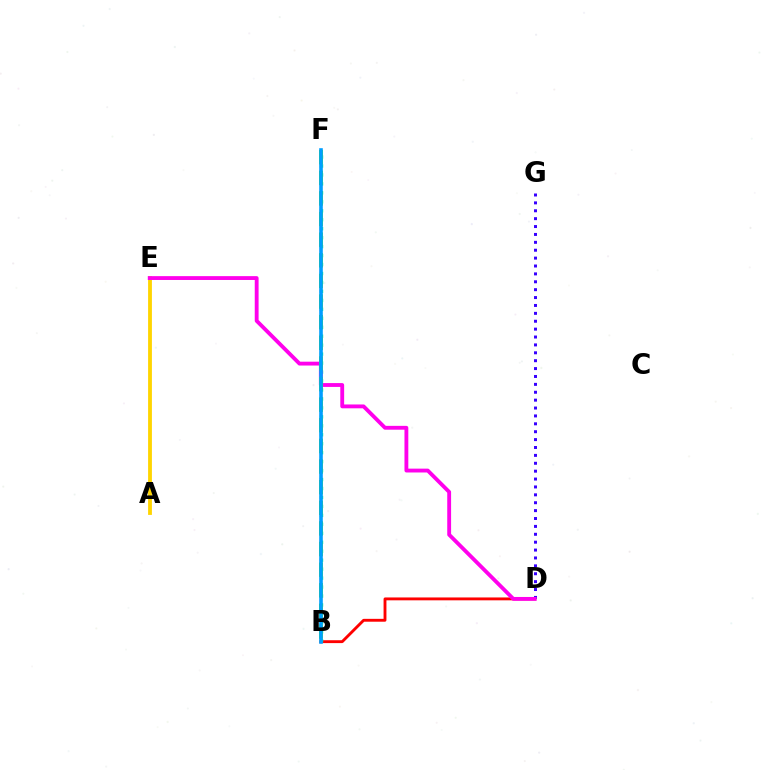{('B', 'D'): [{'color': '#ff0000', 'line_style': 'solid', 'thickness': 2.07}], ('B', 'F'): [{'color': '#00ff86', 'line_style': 'dotted', 'thickness': 2.43}, {'color': '#4fff00', 'line_style': 'dashed', 'thickness': 2.8}, {'color': '#009eff', 'line_style': 'solid', 'thickness': 2.59}], ('A', 'E'): [{'color': '#ffd500', 'line_style': 'solid', 'thickness': 2.75}], ('D', 'G'): [{'color': '#3700ff', 'line_style': 'dotted', 'thickness': 2.14}], ('D', 'E'): [{'color': '#ff00ed', 'line_style': 'solid', 'thickness': 2.77}]}